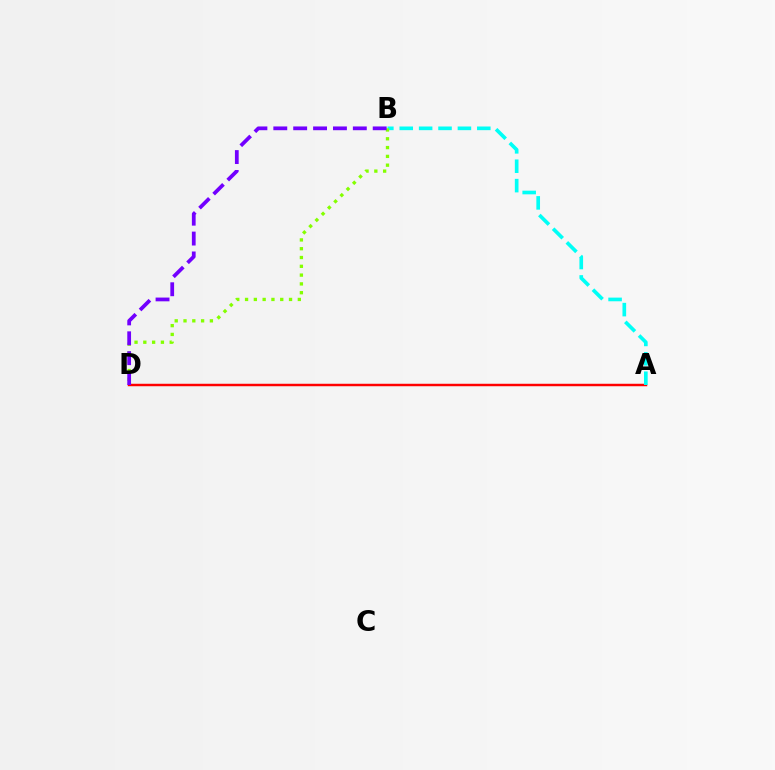{('A', 'D'): [{'color': '#ff0000', 'line_style': 'solid', 'thickness': 1.77}], ('A', 'B'): [{'color': '#00fff6', 'line_style': 'dashed', 'thickness': 2.63}], ('B', 'D'): [{'color': '#84ff00', 'line_style': 'dotted', 'thickness': 2.39}, {'color': '#7200ff', 'line_style': 'dashed', 'thickness': 2.7}]}